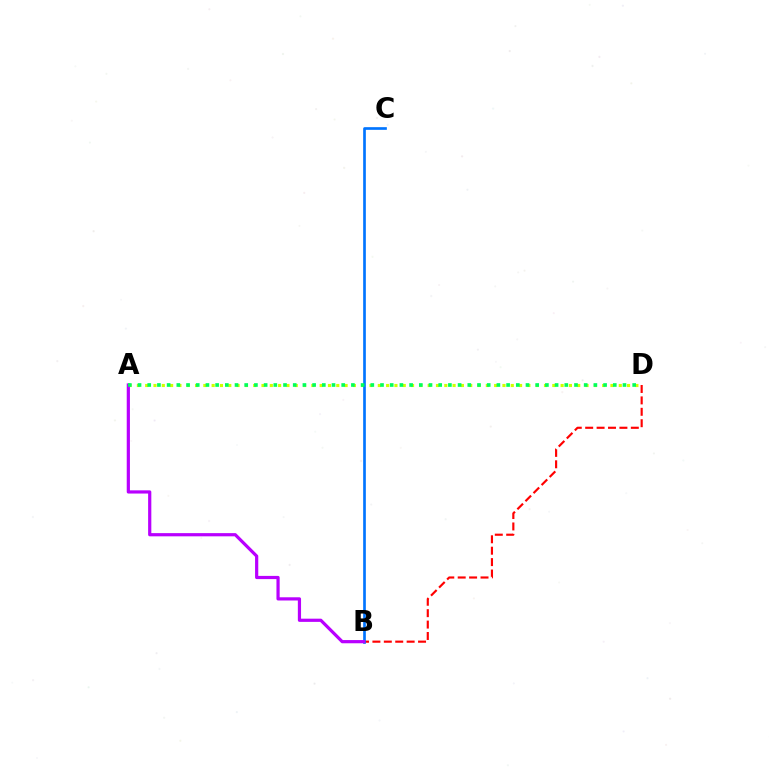{('A', 'D'): [{'color': '#d1ff00', 'line_style': 'dotted', 'thickness': 2.26}, {'color': '#00ff5c', 'line_style': 'dotted', 'thickness': 2.64}], ('B', 'D'): [{'color': '#ff0000', 'line_style': 'dashed', 'thickness': 1.55}], ('B', 'C'): [{'color': '#0074ff', 'line_style': 'solid', 'thickness': 1.92}], ('A', 'B'): [{'color': '#b900ff', 'line_style': 'solid', 'thickness': 2.31}]}